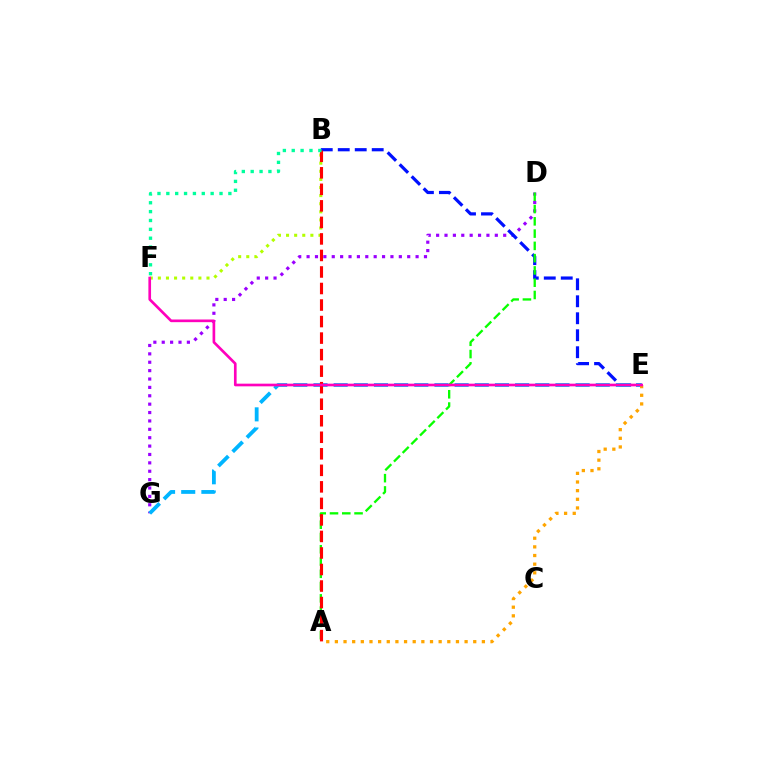{('D', 'G'): [{'color': '#9b00ff', 'line_style': 'dotted', 'thickness': 2.28}], ('B', 'E'): [{'color': '#0010ff', 'line_style': 'dashed', 'thickness': 2.31}], ('A', 'D'): [{'color': '#08ff00', 'line_style': 'dashed', 'thickness': 1.67}], ('E', 'G'): [{'color': '#00b5ff', 'line_style': 'dashed', 'thickness': 2.74}], ('B', 'F'): [{'color': '#b3ff00', 'line_style': 'dotted', 'thickness': 2.2}, {'color': '#00ff9d', 'line_style': 'dotted', 'thickness': 2.41}], ('A', 'B'): [{'color': '#ff0000', 'line_style': 'dashed', 'thickness': 2.25}], ('A', 'E'): [{'color': '#ffa500', 'line_style': 'dotted', 'thickness': 2.35}], ('E', 'F'): [{'color': '#ff00bd', 'line_style': 'solid', 'thickness': 1.92}]}